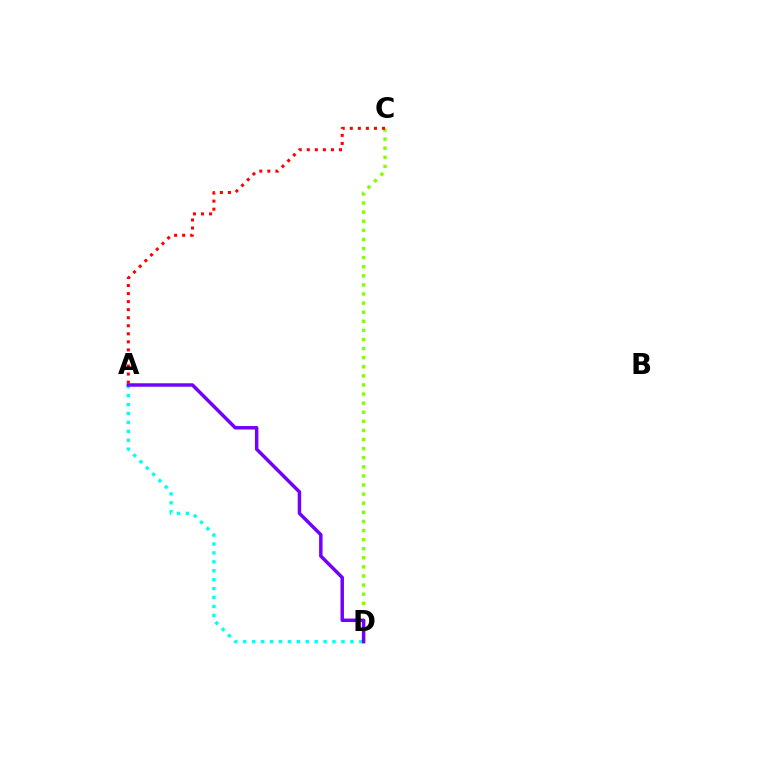{('A', 'D'): [{'color': '#00fff6', 'line_style': 'dotted', 'thickness': 2.42}, {'color': '#7200ff', 'line_style': 'solid', 'thickness': 2.49}], ('C', 'D'): [{'color': '#84ff00', 'line_style': 'dotted', 'thickness': 2.47}], ('A', 'C'): [{'color': '#ff0000', 'line_style': 'dotted', 'thickness': 2.19}]}